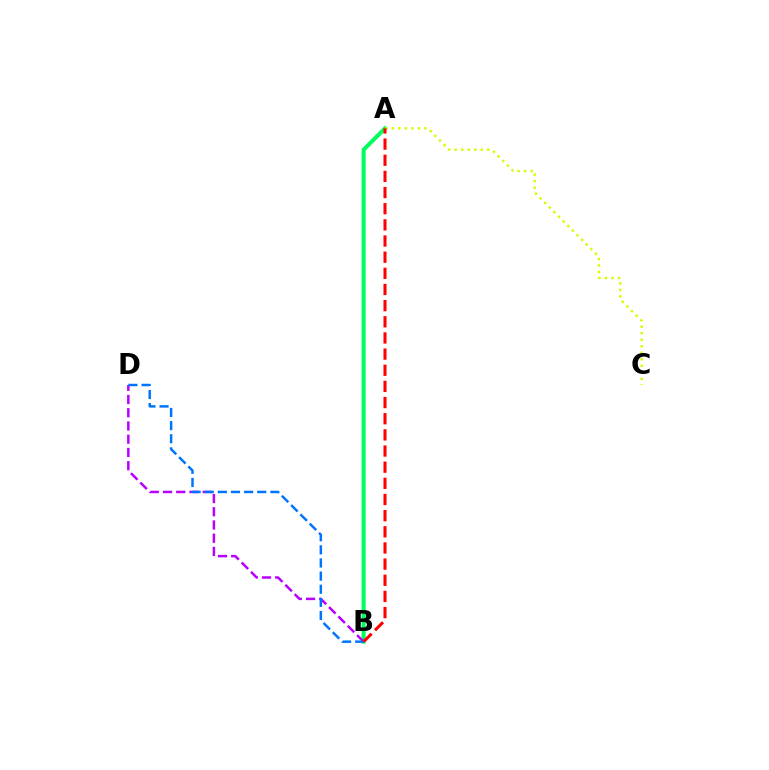{('A', 'B'): [{'color': '#00ff5c', 'line_style': 'solid', 'thickness': 2.91}, {'color': '#ff0000', 'line_style': 'dashed', 'thickness': 2.19}], ('B', 'D'): [{'color': '#b900ff', 'line_style': 'dashed', 'thickness': 1.8}, {'color': '#0074ff', 'line_style': 'dashed', 'thickness': 1.78}], ('A', 'C'): [{'color': '#d1ff00', 'line_style': 'dotted', 'thickness': 1.77}]}